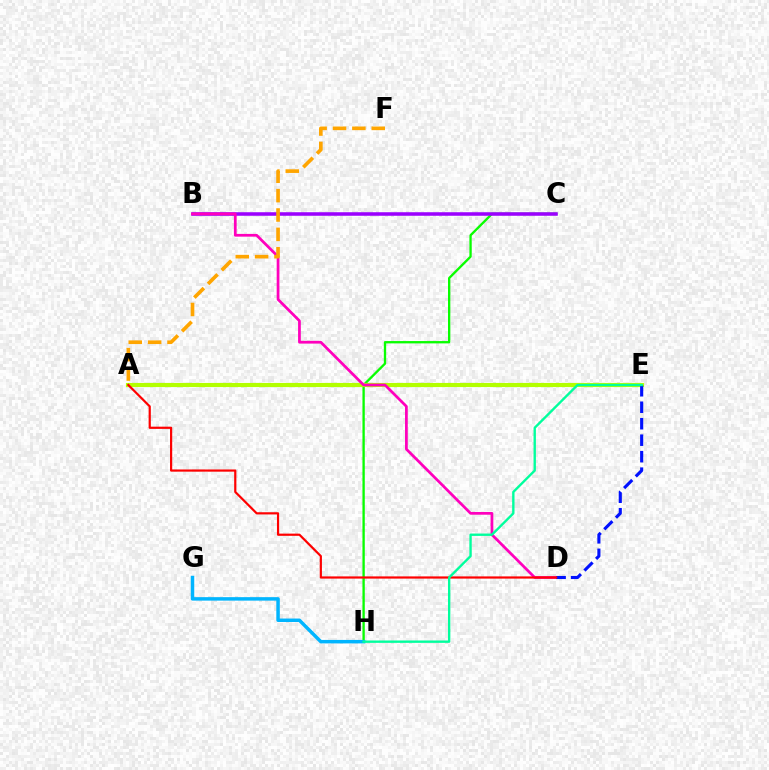{('C', 'H'): [{'color': '#08ff00', 'line_style': 'solid', 'thickness': 1.68}], ('B', 'C'): [{'color': '#9b00ff', 'line_style': 'solid', 'thickness': 2.55}], ('A', 'E'): [{'color': '#b3ff00', 'line_style': 'solid', 'thickness': 2.97}], ('B', 'D'): [{'color': '#ff00bd', 'line_style': 'solid', 'thickness': 1.97}], ('D', 'E'): [{'color': '#0010ff', 'line_style': 'dashed', 'thickness': 2.24}], ('G', 'H'): [{'color': '#00b5ff', 'line_style': 'solid', 'thickness': 2.5}], ('A', 'F'): [{'color': '#ffa500', 'line_style': 'dashed', 'thickness': 2.63}], ('A', 'D'): [{'color': '#ff0000', 'line_style': 'solid', 'thickness': 1.58}], ('E', 'H'): [{'color': '#00ff9d', 'line_style': 'solid', 'thickness': 1.71}]}